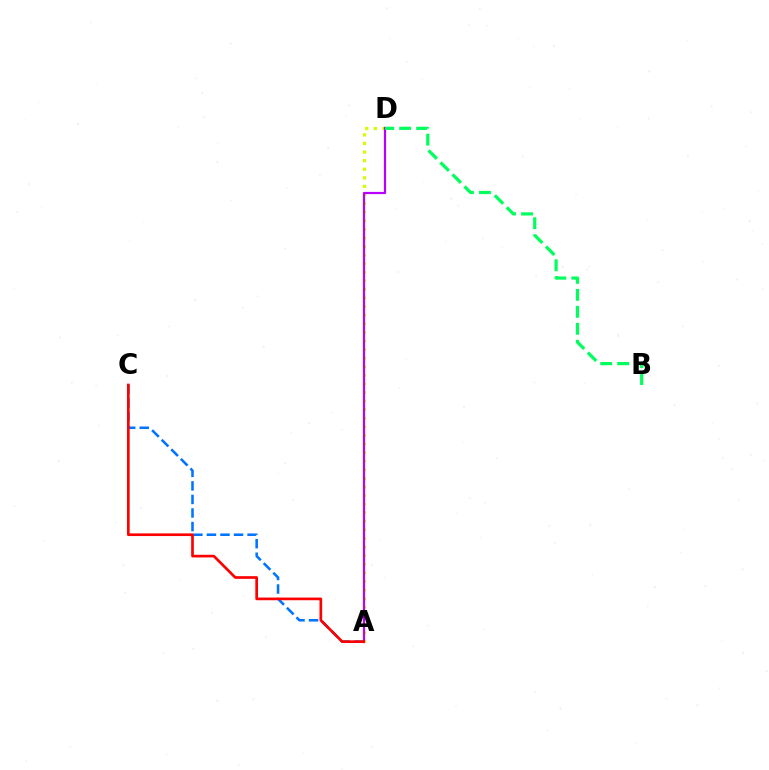{('A', 'D'): [{'color': '#d1ff00', 'line_style': 'dotted', 'thickness': 2.33}, {'color': '#b900ff', 'line_style': 'solid', 'thickness': 1.59}], ('A', 'C'): [{'color': '#0074ff', 'line_style': 'dashed', 'thickness': 1.84}, {'color': '#ff0000', 'line_style': 'solid', 'thickness': 1.93}], ('B', 'D'): [{'color': '#00ff5c', 'line_style': 'dashed', 'thickness': 2.31}]}